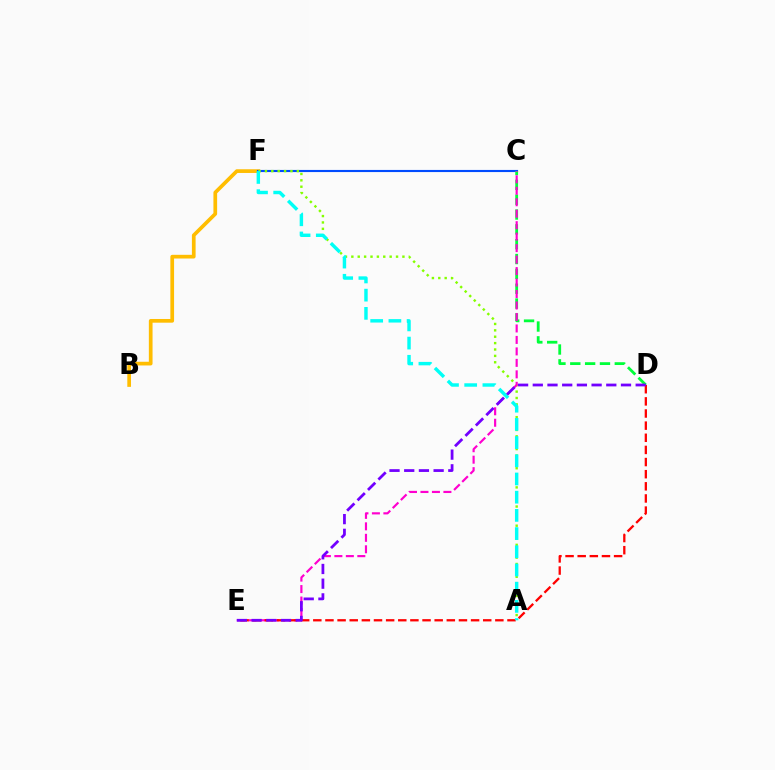{('B', 'F'): [{'color': '#ffbd00', 'line_style': 'solid', 'thickness': 2.66}], ('C', 'F'): [{'color': '#004bff', 'line_style': 'solid', 'thickness': 1.54}], ('A', 'F'): [{'color': '#84ff00', 'line_style': 'dotted', 'thickness': 1.73}, {'color': '#00fff6', 'line_style': 'dashed', 'thickness': 2.47}], ('C', 'D'): [{'color': '#00ff39', 'line_style': 'dashed', 'thickness': 2.02}], ('C', 'E'): [{'color': '#ff00cf', 'line_style': 'dashed', 'thickness': 1.56}], ('D', 'E'): [{'color': '#ff0000', 'line_style': 'dashed', 'thickness': 1.65}, {'color': '#7200ff', 'line_style': 'dashed', 'thickness': 2.0}]}